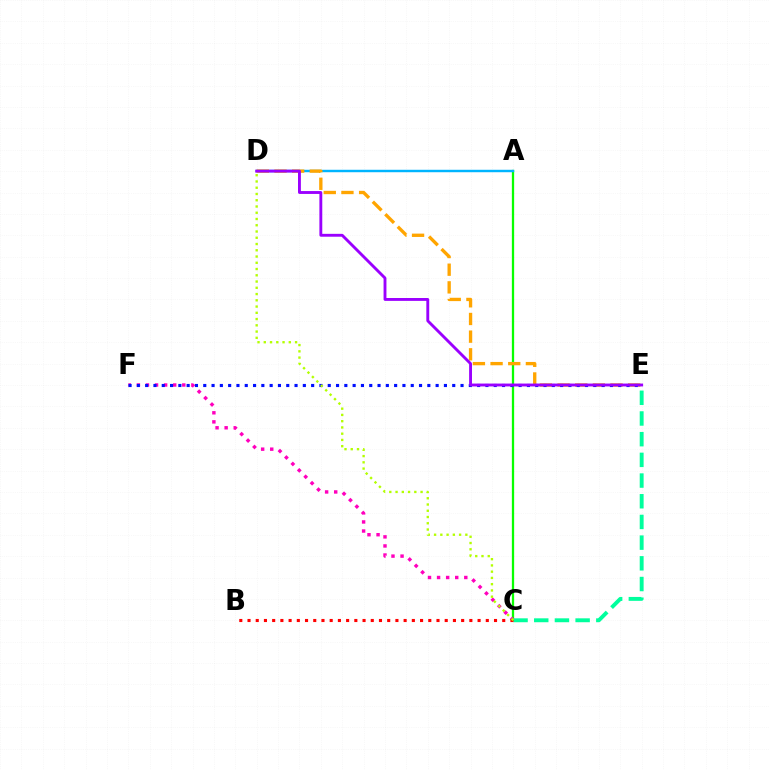{('A', 'C'): [{'color': '#08ff00', 'line_style': 'solid', 'thickness': 1.64}], ('C', 'F'): [{'color': '#ff00bd', 'line_style': 'dotted', 'thickness': 2.47}], ('C', 'E'): [{'color': '#00ff9d', 'line_style': 'dashed', 'thickness': 2.81}], ('A', 'D'): [{'color': '#00b5ff', 'line_style': 'solid', 'thickness': 1.76}], ('B', 'C'): [{'color': '#ff0000', 'line_style': 'dotted', 'thickness': 2.23}], ('D', 'E'): [{'color': '#ffa500', 'line_style': 'dashed', 'thickness': 2.4}, {'color': '#9b00ff', 'line_style': 'solid', 'thickness': 2.07}], ('E', 'F'): [{'color': '#0010ff', 'line_style': 'dotted', 'thickness': 2.25}], ('C', 'D'): [{'color': '#b3ff00', 'line_style': 'dotted', 'thickness': 1.7}]}